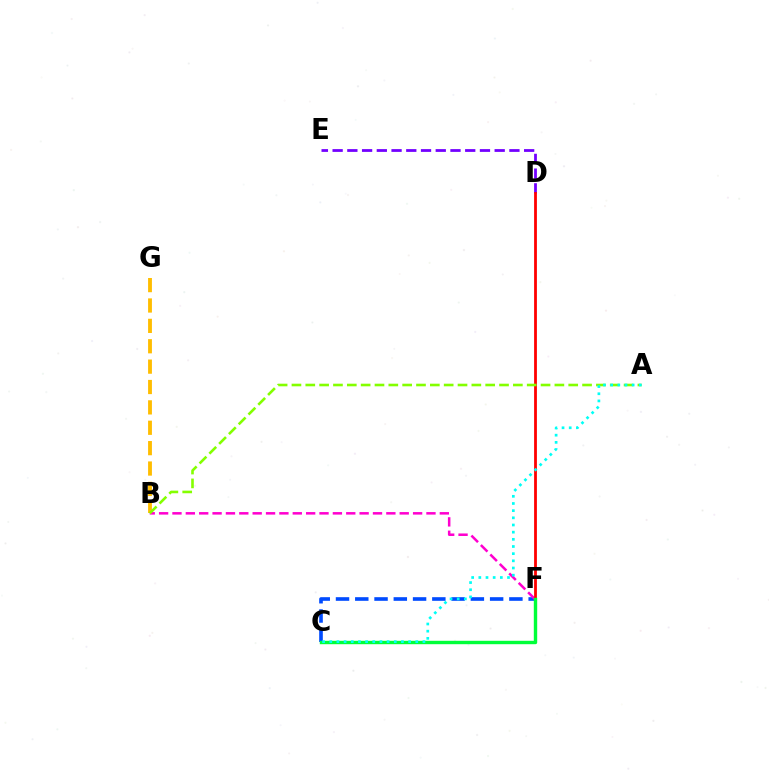{('C', 'F'): [{'color': '#004bff', 'line_style': 'dashed', 'thickness': 2.62}, {'color': '#00ff39', 'line_style': 'solid', 'thickness': 2.45}], ('B', 'F'): [{'color': '#ff00cf', 'line_style': 'dashed', 'thickness': 1.82}], ('D', 'E'): [{'color': '#7200ff', 'line_style': 'dashed', 'thickness': 2.0}], ('B', 'G'): [{'color': '#ffbd00', 'line_style': 'dashed', 'thickness': 2.77}], ('D', 'F'): [{'color': '#ff0000', 'line_style': 'solid', 'thickness': 2.01}], ('A', 'B'): [{'color': '#84ff00', 'line_style': 'dashed', 'thickness': 1.88}], ('A', 'C'): [{'color': '#00fff6', 'line_style': 'dotted', 'thickness': 1.95}]}